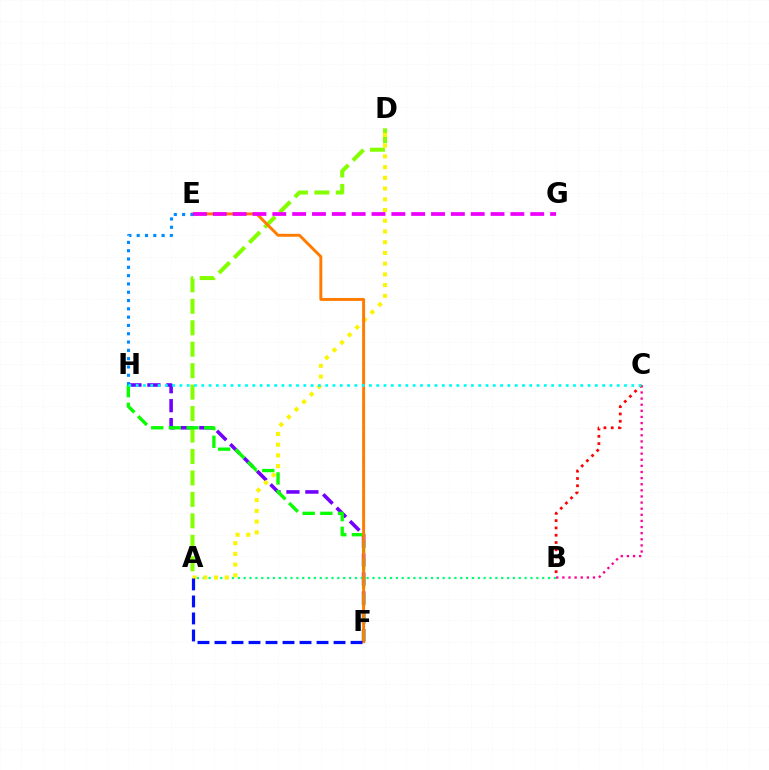{('F', 'H'): [{'color': '#7200ff', 'line_style': 'dashed', 'thickness': 2.57}, {'color': '#08ff00', 'line_style': 'dashed', 'thickness': 2.4}], ('A', 'D'): [{'color': '#84ff00', 'line_style': 'dashed', 'thickness': 2.91}, {'color': '#fcf500', 'line_style': 'dotted', 'thickness': 2.91}], ('A', 'B'): [{'color': '#00ff74', 'line_style': 'dotted', 'thickness': 1.59}], ('B', 'C'): [{'color': '#ff0094', 'line_style': 'dotted', 'thickness': 1.66}, {'color': '#ff0000', 'line_style': 'dotted', 'thickness': 1.98}], ('E', 'F'): [{'color': '#ff7c00', 'line_style': 'solid', 'thickness': 2.11}], ('E', 'H'): [{'color': '#008cff', 'line_style': 'dotted', 'thickness': 2.26}], ('A', 'F'): [{'color': '#0010ff', 'line_style': 'dashed', 'thickness': 2.31}], ('E', 'G'): [{'color': '#ee00ff', 'line_style': 'dashed', 'thickness': 2.7}], ('C', 'H'): [{'color': '#00fff6', 'line_style': 'dotted', 'thickness': 1.98}]}